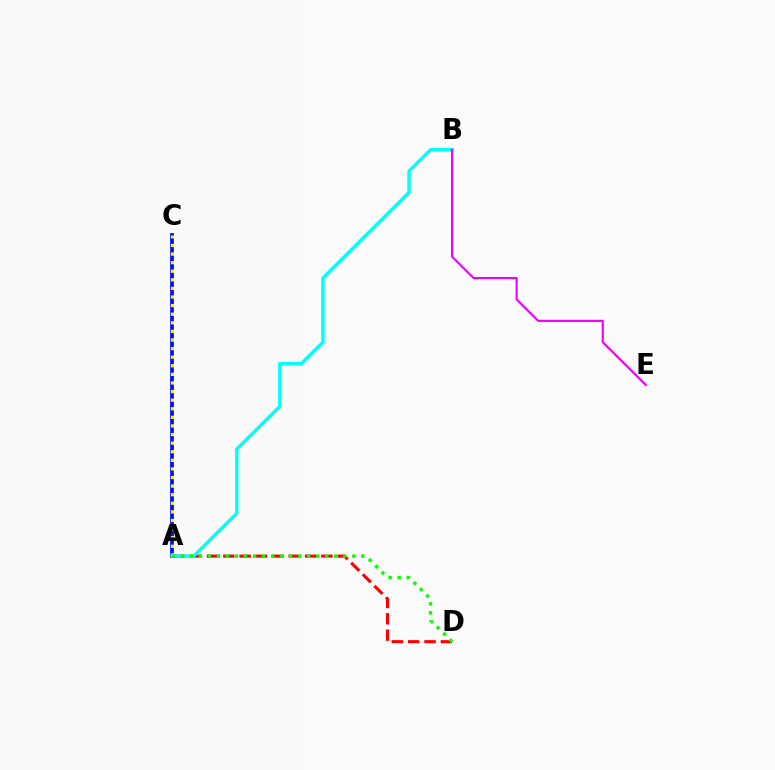{('A', 'C'): [{'color': '#0010ff', 'line_style': 'solid', 'thickness': 2.71}, {'color': '#fcf500', 'line_style': 'dotted', 'thickness': 2.34}], ('A', 'D'): [{'color': '#ff0000', 'line_style': 'dashed', 'thickness': 2.22}, {'color': '#08ff00', 'line_style': 'dotted', 'thickness': 2.45}], ('A', 'B'): [{'color': '#00fff6', 'line_style': 'solid', 'thickness': 2.44}], ('B', 'E'): [{'color': '#ee00ff', 'line_style': 'solid', 'thickness': 1.54}]}